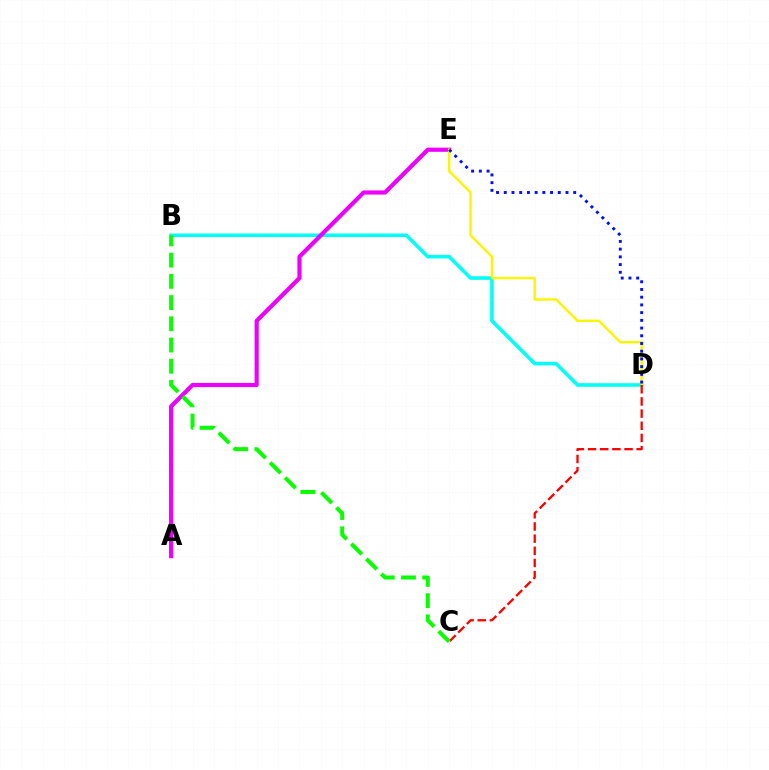{('B', 'D'): [{'color': '#00fff6', 'line_style': 'solid', 'thickness': 2.56}], ('A', 'E'): [{'color': '#ee00ff', 'line_style': 'solid', 'thickness': 2.99}], ('D', 'E'): [{'color': '#fcf500', 'line_style': 'solid', 'thickness': 1.73}, {'color': '#0010ff', 'line_style': 'dotted', 'thickness': 2.1}], ('C', 'D'): [{'color': '#ff0000', 'line_style': 'dashed', 'thickness': 1.65}], ('B', 'C'): [{'color': '#08ff00', 'line_style': 'dashed', 'thickness': 2.88}]}